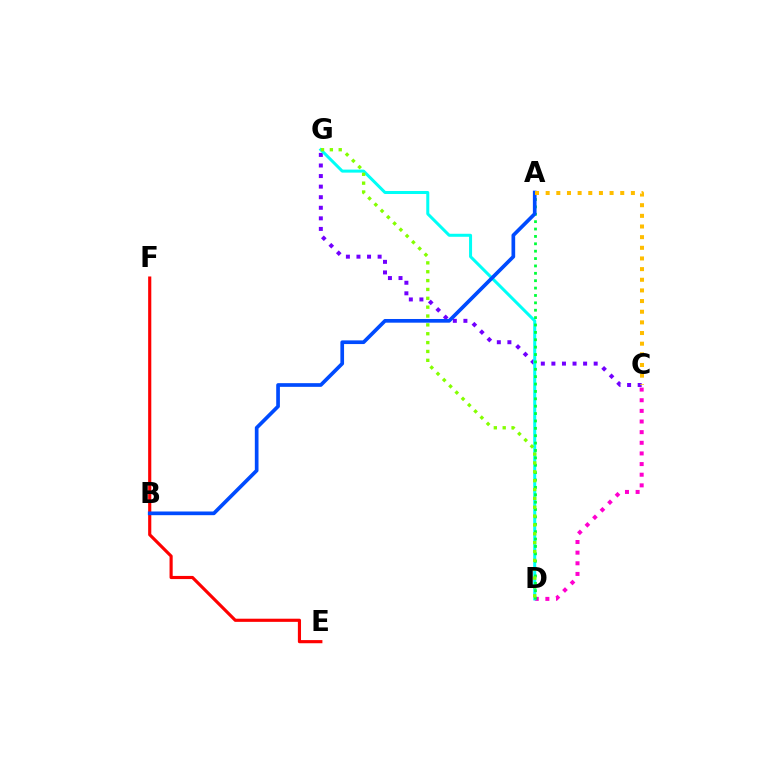{('C', 'D'): [{'color': '#ff00cf', 'line_style': 'dotted', 'thickness': 2.89}], ('C', 'G'): [{'color': '#7200ff', 'line_style': 'dotted', 'thickness': 2.87}], ('D', 'G'): [{'color': '#00fff6', 'line_style': 'solid', 'thickness': 2.17}, {'color': '#84ff00', 'line_style': 'dotted', 'thickness': 2.41}], ('E', 'F'): [{'color': '#ff0000', 'line_style': 'solid', 'thickness': 2.27}], ('A', 'D'): [{'color': '#00ff39', 'line_style': 'dotted', 'thickness': 2.01}], ('A', 'B'): [{'color': '#004bff', 'line_style': 'solid', 'thickness': 2.65}], ('A', 'C'): [{'color': '#ffbd00', 'line_style': 'dotted', 'thickness': 2.89}]}